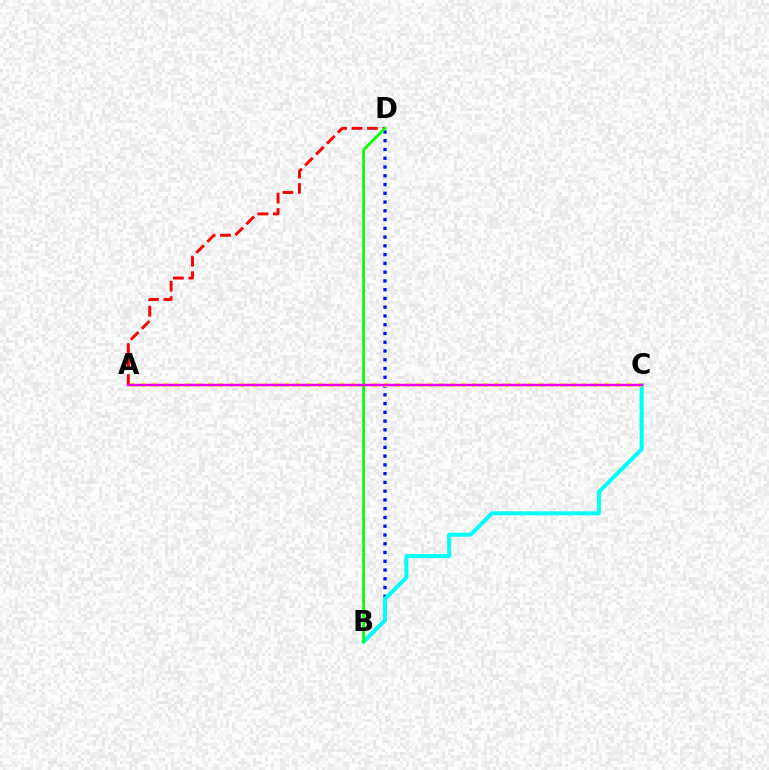{('A', 'D'): [{'color': '#ff0000', 'line_style': 'dashed', 'thickness': 2.1}], ('B', 'D'): [{'color': '#0010ff', 'line_style': 'dotted', 'thickness': 2.38}, {'color': '#08ff00', 'line_style': 'solid', 'thickness': 1.99}], ('B', 'C'): [{'color': '#00fff6', 'line_style': 'solid', 'thickness': 2.9}], ('A', 'C'): [{'color': '#fcf500', 'line_style': 'dotted', 'thickness': 3.0}, {'color': '#ee00ff', 'line_style': 'solid', 'thickness': 1.79}]}